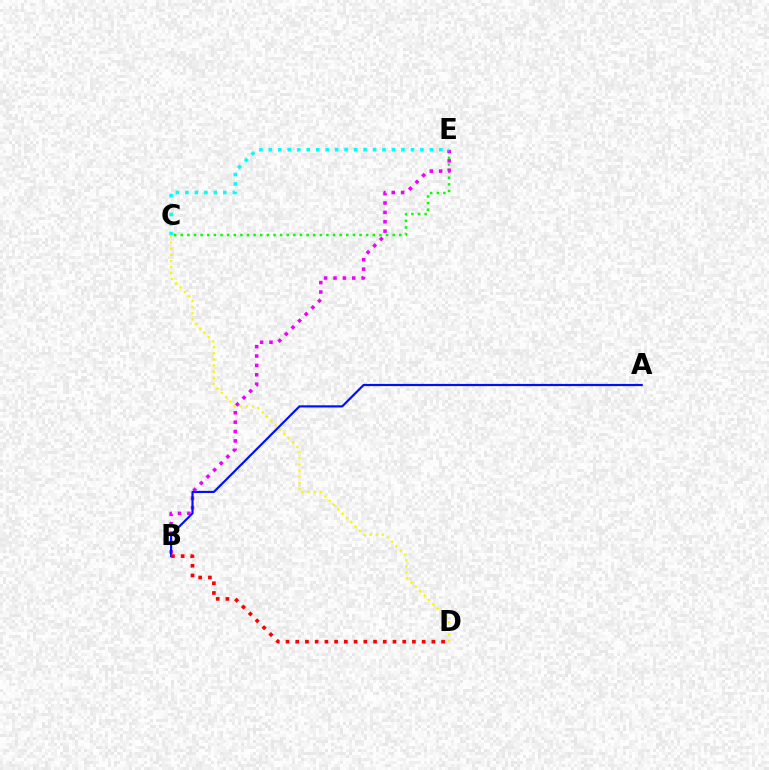{('C', 'E'): [{'color': '#08ff00', 'line_style': 'dotted', 'thickness': 1.8}, {'color': '#00fff6', 'line_style': 'dotted', 'thickness': 2.57}], ('B', 'E'): [{'color': '#ee00ff', 'line_style': 'dotted', 'thickness': 2.55}], ('C', 'D'): [{'color': '#fcf500', 'line_style': 'dotted', 'thickness': 1.66}], ('A', 'B'): [{'color': '#0010ff', 'line_style': 'solid', 'thickness': 1.58}], ('B', 'D'): [{'color': '#ff0000', 'line_style': 'dotted', 'thickness': 2.64}]}